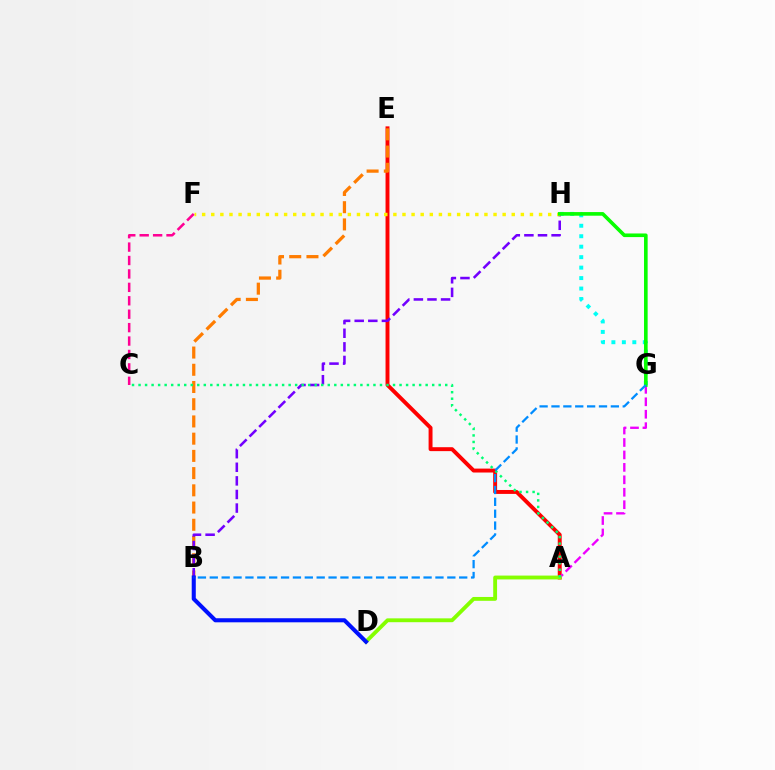{('A', 'E'): [{'color': '#ff0000', 'line_style': 'solid', 'thickness': 2.82}], ('G', 'H'): [{'color': '#00fff6', 'line_style': 'dotted', 'thickness': 2.84}, {'color': '#08ff00', 'line_style': 'solid', 'thickness': 2.61}], ('A', 'G'): [{'color': '#ee00ff', 'line_style': 'dashed', 'thickness': 1.69}], ('B', 'E'): [{'color': '#ff7c00', 'line_style': 'dashed', 'thickness': 2.34}], ('B', 'H'): [{'color': '#7200ff', 'line_style': 'dashed', 'thickness': 1.85}], ('A', 'D'): [{'color': '#84ff00', 'line_style': 'solid', 'thickness': 2.77}], ('A', 'C'): [{'color': '#00ff74', 'line_style': 'dotted', 'thickness': 1.77}], ('F', 'H'): [{'color': '#fcf500', 'line_style': 'dotted', 'thickness': 2.47}], ('C', 'F'): [{'color': '#ff0094', 'line_style': 'dashed', 'thickness': 1.82}], ('B', 'D'): [{'color': '#0010ff', 'line_style': 'solid', 'thickness': 2.93}], ('B', 'G'): [{'color': '#008cff', 'line_style': 'dashed', 'thickness': 1.61}]}